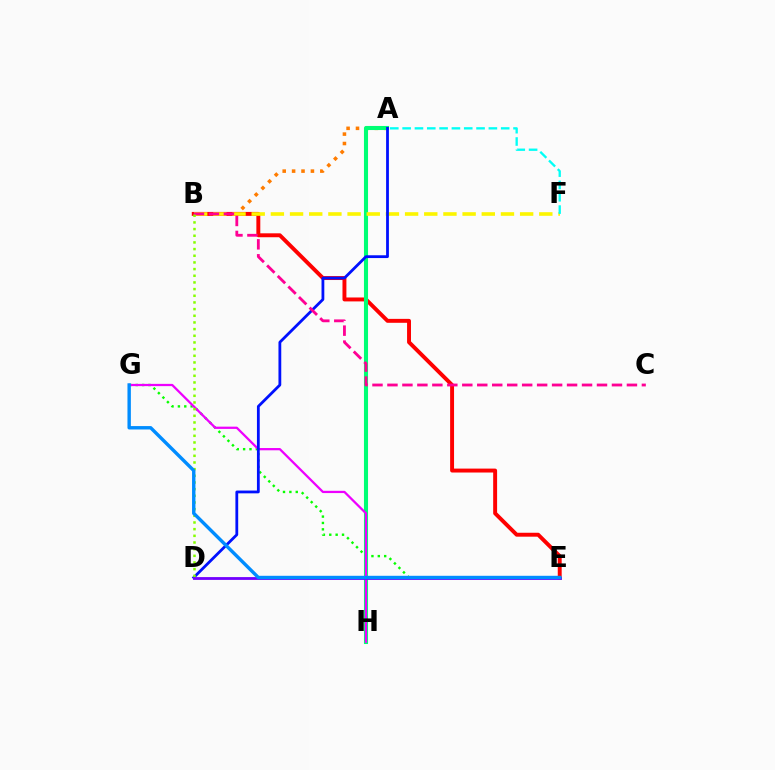{('A', 'B'): [{'color': '#ff7c00', 'line_style': 'dotted', 'thickness': 2.56}], ('E', 'G'): [{'color': '#08ff00', 'line_style': 'dotted', 'thickness': 1.73}, {'color': '#008cff', 'line_style': 'solid', 'thickness': 2.45}], ('B', 'E'): [{'color': '#ff0000', 'line_style': 'solid', 'thickness': 2.83}], ('A', 'H'): [{'color': '#00ff74', 'line_style': 'solid', 'thickness': 2.93}], ('B', 'F'): [{'color': '#fcf500', 'line_style': 'dashed', 'thickness': 2.6}], ('G', 'H'): [{'color': '#ee00ff', 'line_style': 'solid', 'thickness': 1.63}], ('A', 'D'): [{'color': '#0010ff', 'line_style': 'solid', 'thickness': 2.01}], ('D', 'E'): [{'color': '#7200ff', 'line_style': 'solid', 'thickness': 2.03}], ('B', 'C'): [{'color': '#ff0094', 'line_style': 'dashed', 'thickness': 2.03}], ('A', 'F'): [{'color': '#00fff6', 'line_style': 'dashed', 'thickness': 1.67}], ('B', 'D'): [{'color': '#84ff00', 'line_style': 'dotted', 'thickness': 1.81}]}